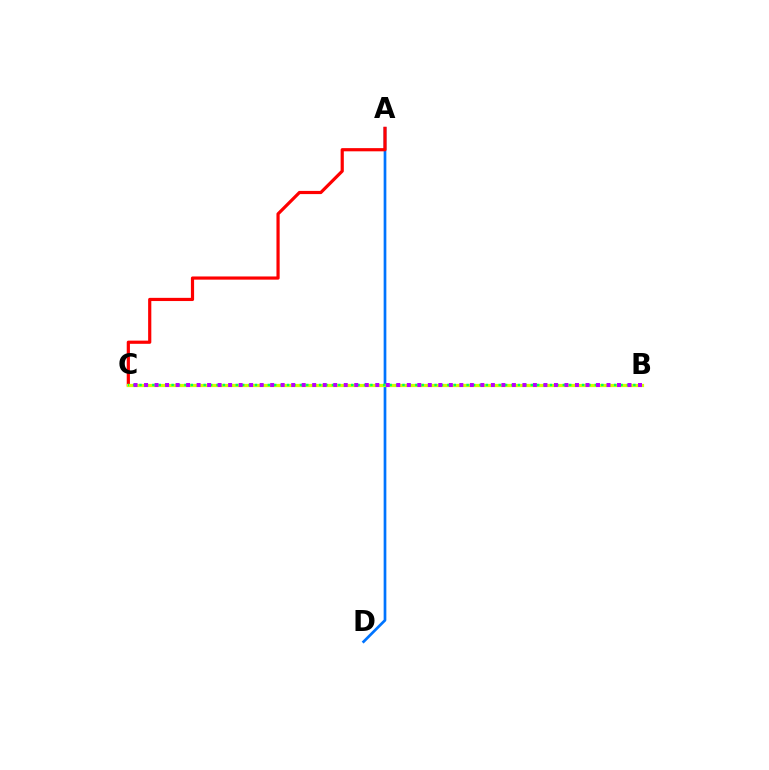{('A', 'D'): [{'color': '#0074ff', 'line_style': 'solid', 'thickness': 1.95}], ('A', 'C'): [{'color': '#ff0000', 'line_style': 'solid', 'thickness': 2.29}], ('B', 'C'): [{'color': '#d1ff00', 'line_style': 'solid', 'thickness': 2.33}, {'color': '#00ff5c', 'line_style': 'dotted', 'thickness': 1.74}, {'color': '#b900ff', 'line_style': 'dotted', 'thickness': 2.86}]}